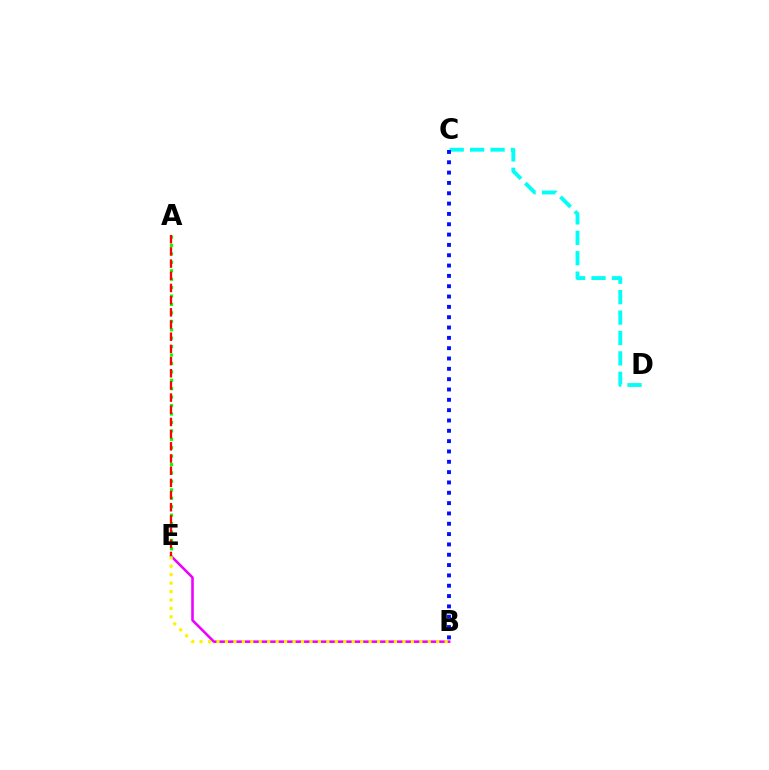{('B', 'E'): [{'color': '#ee00ff', 'line_style': 'solid', 'thickness': 1.84}, {'color': '#fcf500', 'line_style': 'dotted', 'thickness': 2.3}], ('C', 'D'): [{'color': '#00fff6', 'line_style': 'dashed', 'thickness': 2.77}], ('A', 'E'): [{'color': '#08ff00', 'line_style': 'dotted', 'thickness': 2.29}, {'color': '#ff0000', 'line_style': 'dashed', 'thickness': 1.65}], ('B', 'C'): [{'color': '#0010ff', 'line_style': 'dotted', 'thickness': 2.81}]}